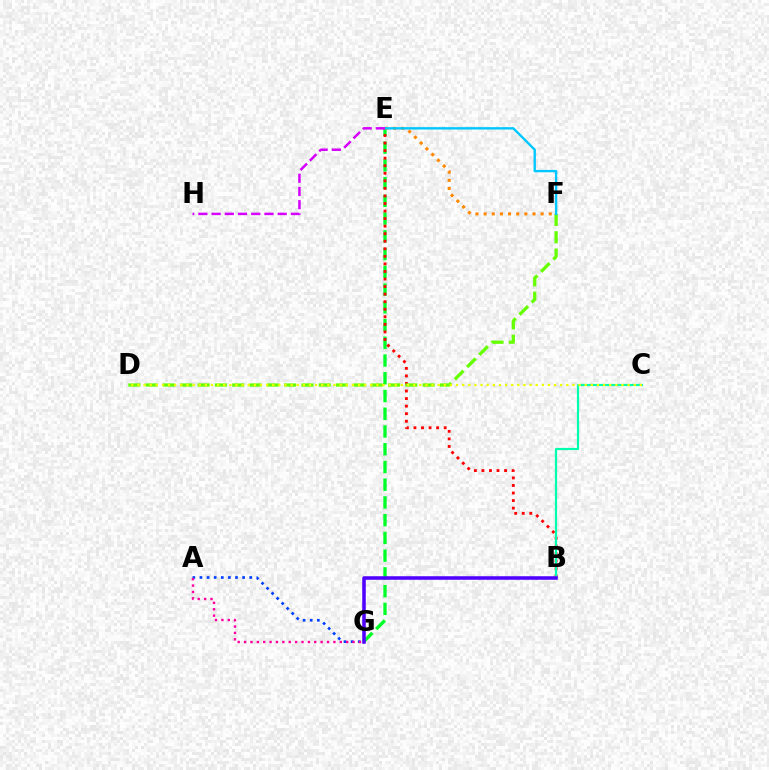{('E', 'G'): [{'color': '#00ff27', 'line_style': 'dashed', 'thickness': 2.41}], ('B', 'E'): [{'color': '#ff0000', 'line_style': 'dotted', 'thickness': 2.05}], ('B', 'C'): [{'color': '#00ffaf', 'line_style': 'solid', 'thickness': 1.57}], ('E', 'F'): [{'color': '#ff8800', 'line_style': 'dotted', 'thickness': 2.21}, {'color': '#00c7ff', 'line_style': 'solid', 'thickness': 1.71}], ('B', 'G'): [{'color': '#4f00ff', 'line_style': 'solid', 'thickness': 2.55}], ('A', 'G'): [{'color': '#003fff', 'line_style': 'dotted', 'thickness': 1.93}, {'color': '#ff00a0', 'line_style': 'dotted', 'thickness': 1.73}], ('D', 'F'): [{'color': '#66ff00', 'line_style': 'dashed', 'thickness': 2.35}], ('E', 'H'): [{'color': '#d600ff', 'line_style': 'dashed', 'thickness': 1.8}], ('C', 'D'): [{'color': '#eeff00', 'line_style': 'dotted', 'thickness': 1.66}]}